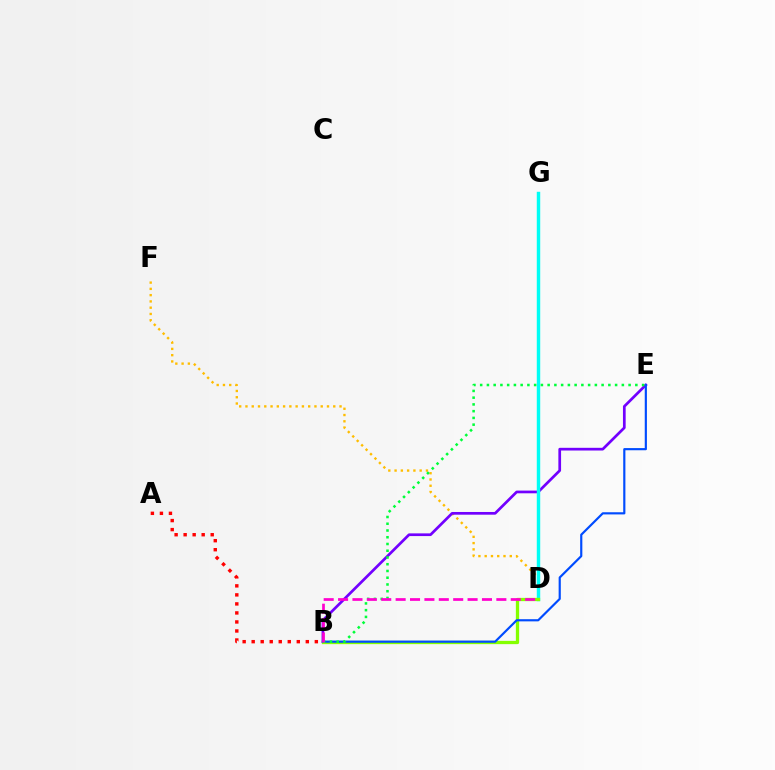{('A', 'B'): [{'color': '#ff0000', 'line_style': 'dotted', 'thickness': 2.45}], ('D', 'F'): [{'color': '#ffbd00', 'line_style': 'dotted', 'thickness': 1.7}], ('B', 'E'): [{'color': '#7200ff', 'line_style': 'solid', 'thickness': 1.95}, {'color': '#004bff', 'line_style': 'solid', 'thickness': 1.56}, {'color': '#00ff39', 'line_style': 'dotted', 'thickness': 1.83}], ('D', 'G'): [{'color': '#00fff6', 'line_style': 'solid', 'thickness': 2.48}], ('B', 'D'): [{'color': '#84ff00', 'line_style': 'solid', 'thickness': 2.36}, {'color': '#ff00cf', 'line_style': 'dashed', 'thickness': 1.95}]}